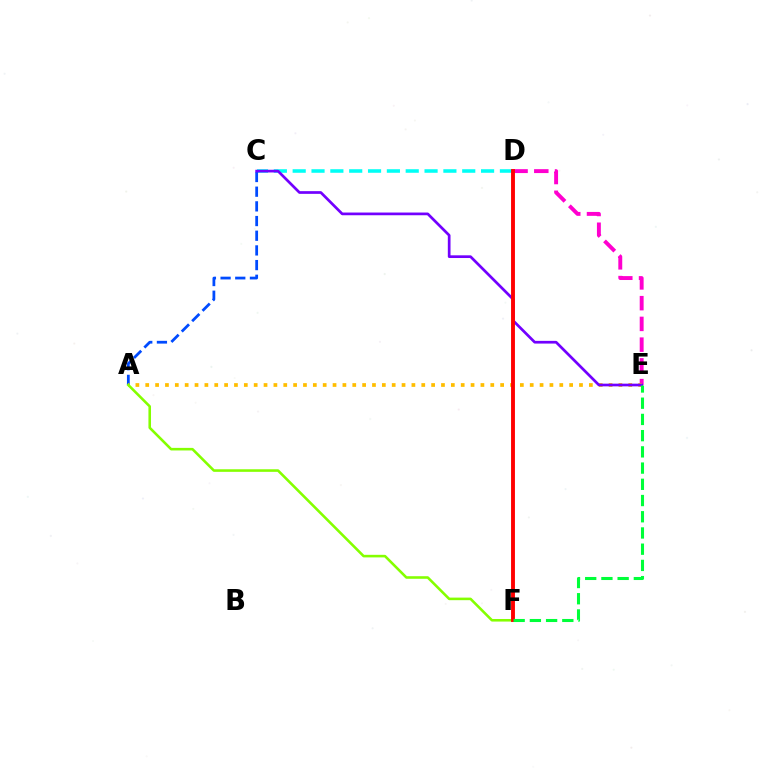{('C', 'D'): [{'color': '#00fff6', 'line_style': 'dashed', 'thickness': 2.56}], ('A', 'C'): [{'color': '#004bff', 'line_style': 'dashed', 'thickness': 1.99}], ('D', 'E'): [{'color': '#ff00cf', 'line_style': 'dashed', 'thickness': 2.82}], ('A', 'E'): [{'color': '#ffbd00', 'line_style': 'dotted', 'thickness': 2.68}], ('C', 'E'): [{'color': '#7200ff', 'line_style': 'solid', 'thickness': 1.95}], ('A', 'F'): [{'color': '#84ff00', 'line_style': 'solid', 'thickness': 1.86}], ('D', 'F'): [{'color': '#ff0000', 'line_style': 'solid', 'thickness': 2.8}], ('E', 'F'): [{'color': '#00ff39', 'line_style': 'dashed', 'thickness': 2.2}]}